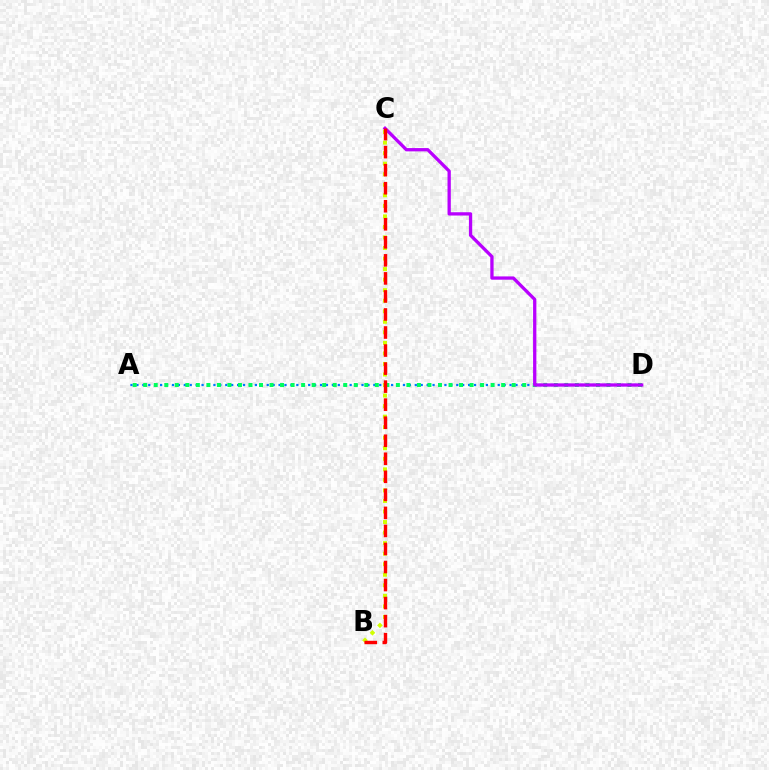{('B', 'C'): [{'color': '#d1ff00', 'line_style': 'dotted', 'thickness': 2.86}, {'color': '#ff0000', 'line_style': 'dashed', 'thickness': 2.45}], ('A', 'D'): [{'color': '#0074ff', 'line_style': 'dotted', 'thickness': 1.61}, {'color': '#00ff5c', 'line_style': 'dotted', 'thickness': 2.86}], ('C', 'D'): [{'color': '#b900ff', 'line_style': 'solid', 'thickness': 2.37}]}